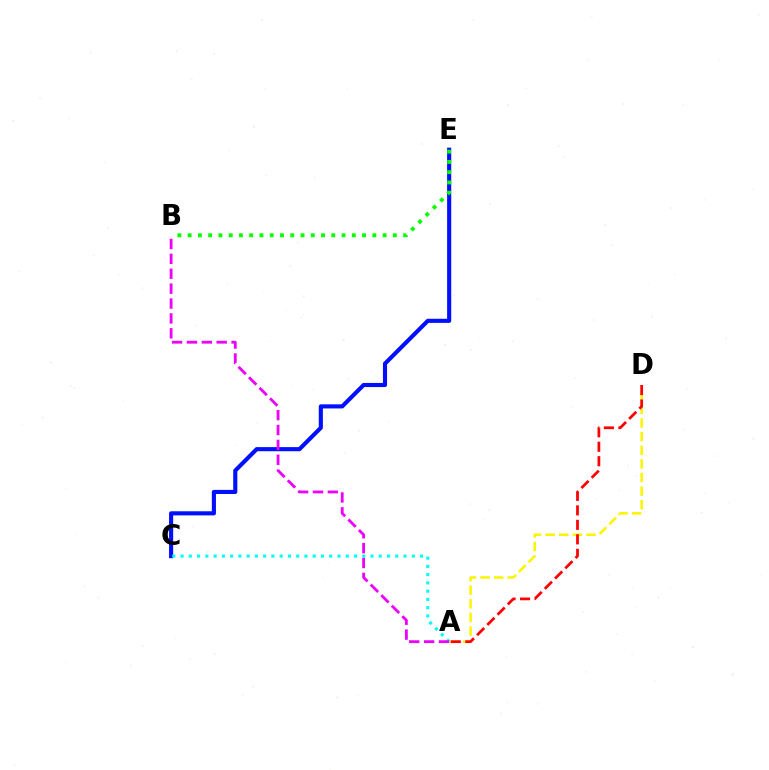{('A', 'D'): [{'color': '#fcf500', 'line_style': 'dashed', 'thickness': 1.85}, {'color': '#ff0000', 'line_style': 'dashed', 'thickness': 1.97}], ('C', 'E'): [{'color': '#0010ff', 'line_style': 'solid', 'thickness': 2.96}], ('A', 'C'): [{'color': '#00fff6', 'line_style': 'dotted', 'thickness': 2.24}], ('B', 'E'): [{'color': '#08ff00', 'line_style': 'dotted', 'thickness': 2.79}], ('A', 'B'): [{'color': '#ee00ff', 'line_style': 'dashed', 'thickness': 2.02}]}